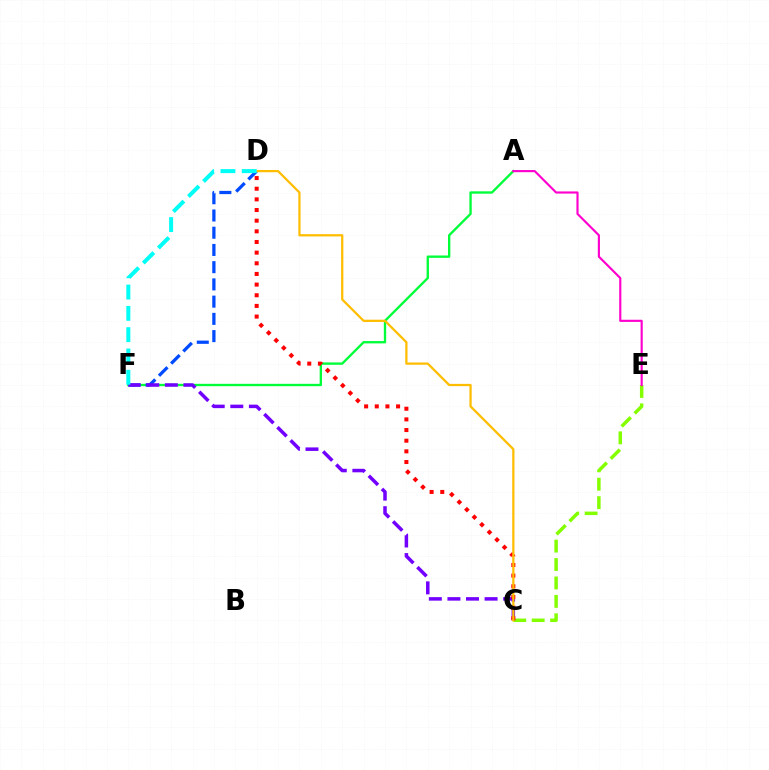{('A', 'F'): [{'color': '#00ff39', 'line_style': 'solid', 'thickness': 1.69}], ('D', 'F'): [{'color': '#004bff', 'line_style': 'dashed', 'thickness': 2.34}, {'color': '#00fff6', 'line_style': 'dashed', 'thickness': 2.89}], ('C', 'E'): [{'color': '#84ff00', 'line_style': 'dashed', 'thickness': 2.5}], ('C', 'F'): [{'color': '#7200ff', 'line_style': 'dashed', 'thickness': 2.52}], ('C', 'D'): [{'color': '#ff0000', 'line_style': 'dotted', 'thickness': 2.89}, {'color': '#ffbd00', 'line_style': 'solid', 'thickness': 1.62}], ('A', 'E'): [{'color': '#ff00cf', 'line_style': 'solid', 'thickness': 1.55}]}